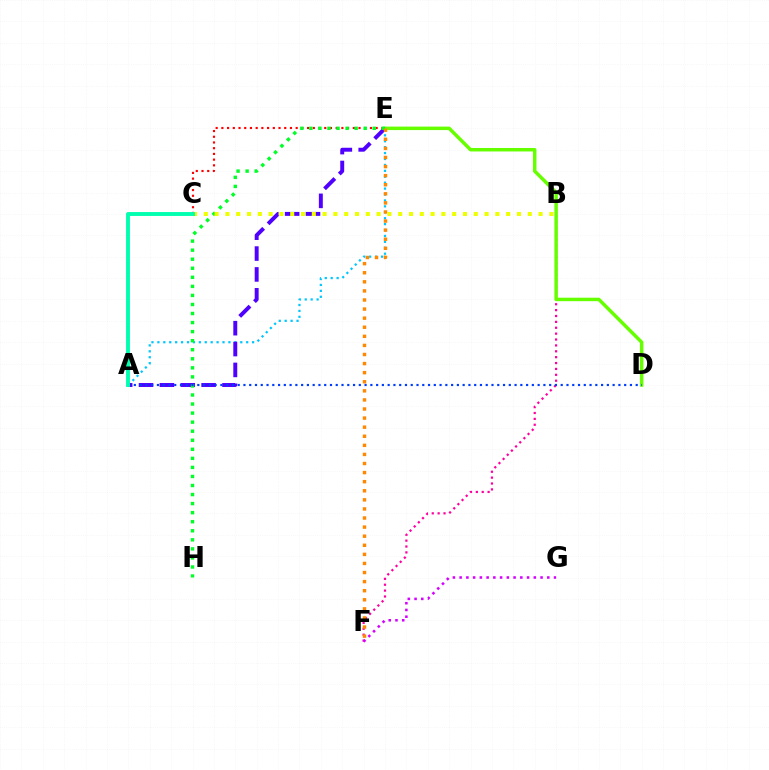{('C', 'E'): [{'color': '#ff0000', 'line_style': 'dotted', 'thickness': 1.55}], ('B', 'F'): [{'color': '#ff00a0', 'line_style': 'dotted', 'thickness': 1.6}], ('A', 'E'): [{'color': '#00c7ff', 'line_style': 'dotted', 'thickness': 1.61}, {'color': '#4f00ff', 'line_style': 'dashed', 'thickness': 2.84}], ('D', 'E'): [{'color': '#66ff00', 'line_style': 'solid', 'thickness': 2.5}], ('E', 'H'): [{'color': '#00ff27', 'line_style': 'dotted', 'thickness': 2.46}], ('E', 'F'): [{'color': '#ff8800', 'line_style': 'dotted', 'thickness': 2.47}], ('A', 'D'): [{'color': '#003fff', 'line_style': 'dotted', 'thickness': 1.57}], ('B', 'C'): [{'color': '#eeff00', 'line_style': 'dotted', 'thickness': 2.93}], ('A', 'C'): [{'color': '#00ffaf', 'line_style': 'solid', 'thickness': 2.8}], ('F', 'G'): [{'color': '#d600ff', 'line_style': 'dotted', 'thickness': 1.83}]}